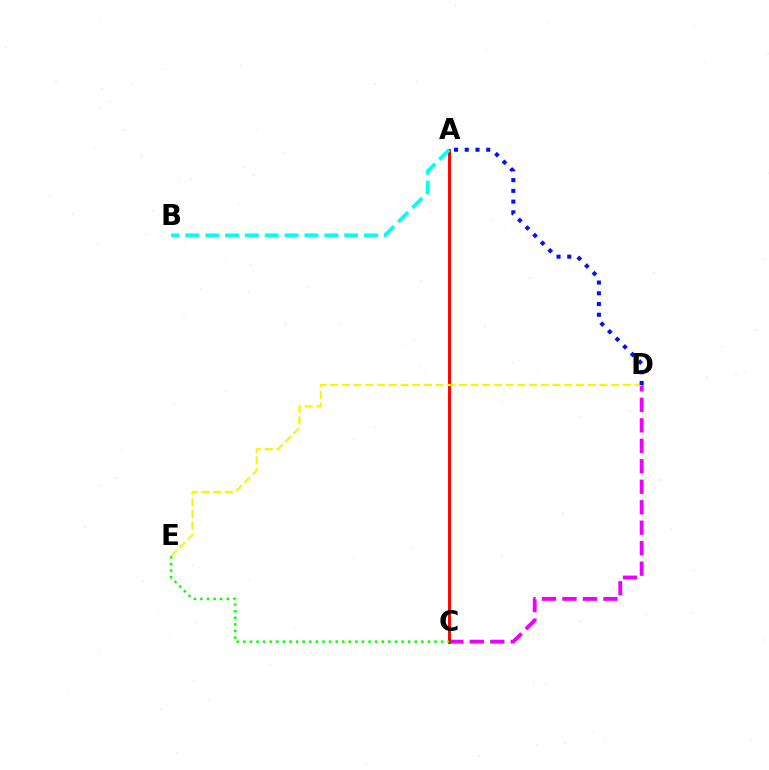{('C', 'D'): [{'color': '#ee00ff', 'line_style': 'dashed', 'thickness': 2.78}], ('A', 'C'): [{'color': '#ff0000', 'line_style': 'solid', 'thickness': 2.12}], ('A', 'B'): [{'color': '#00fff6', 'line_style': 'dashed', 'thickness': 2.7}], ('D', 'E'): [{'color': '#fcf500', 'line_style': 'dashed', 'thickness': 1.59}], ('C', 'E'): [{'color': '#08ff00', 'line_style': 'dotted', 'thickness': 1.79}], ('A', 'D'): [{'color': '#0010ff', 'line_style': 'dotted', 'thickness': 2.92}]}